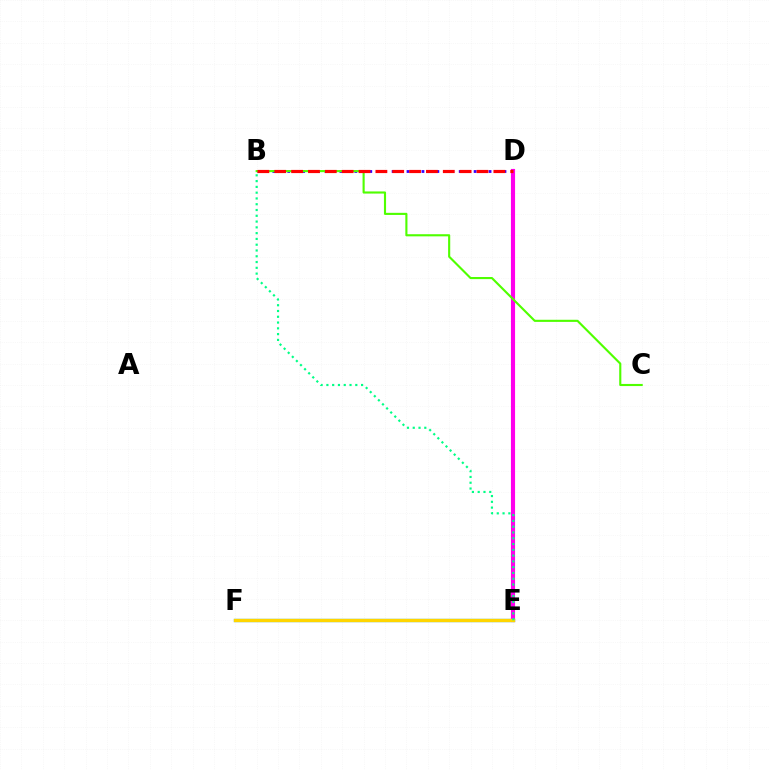{('B', 'D'): [{'color': '#3700ff', 'line_style': 'dotted', 'thickness': 2.03}, {'color': '#ff0000', 'line_style': 'dashed', 'thickness': 2.29}], ('E', 'F'): [{'color': '#009eff', 'line_style': 'solid', 'thickness': 2.36}, {'color': '#ffd500', 'line_style': 'solid', 'thickness': 2.39}], ('D', 'E'): [{'color': '#ff00ed', 'line_style': 'solid', 'thickness': 2.97}], ('B', 'C'): [{'color': '#4fff00', 'line_style': 'solid', 'thickness': 1.53}], ('B', 'E'): [{'color': '#00ff86', 'line_style': 'dotted', 'thickness': 1.57}]}